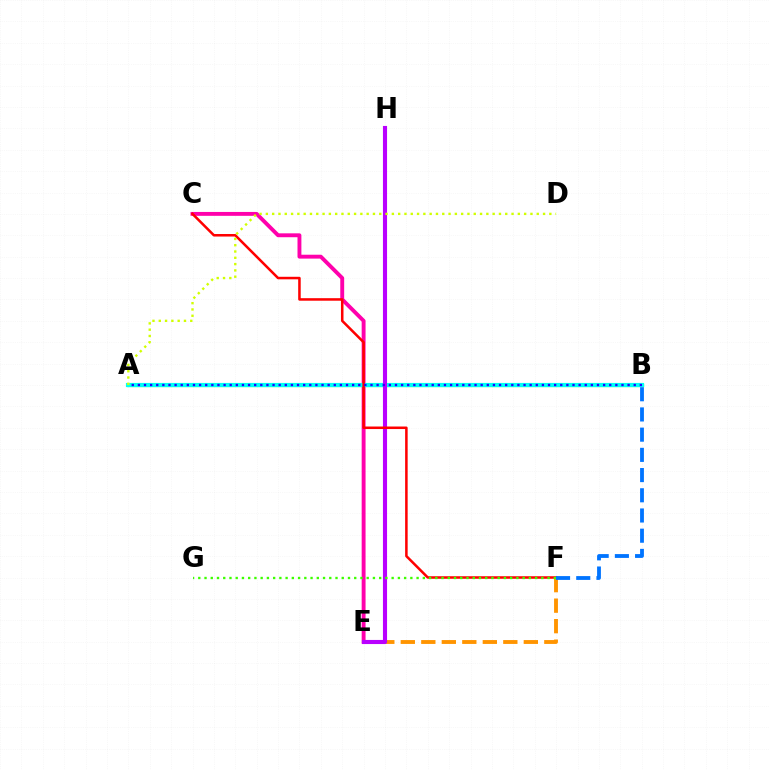{('C', 'E'): [{'color': '#ff00ac', 'line_style': 'solid', 'thickness': 2.8}], ('A', 'B'): [{'color': '#00ff5c', 'line_style': 'solid', 'thickness': 2.34}, {'color': '#00fff6', 'line_style': 'solid', 'thickness': 2.99}, {'color': '#2500ff', 'line_style': 'dotted', 'thickness': 1.66}], ('E', 'F'): [{'color': '#ff9400', 'line_style': 'dashed', 'thickness': 2.79}], ('E', 'H'): [{'color': '#b900ff', 'line_style': 'solid', 'thickness': 2.96}], ('C', 'F'): [{'color': '#ff0000', 'line_style': 'solid', 'thickness': 1.82}], ('A', 'D'): [{'color': '#d1ff00', 'line_style': 'dotted', 'thickness': 1.71}], ('B', 'F'): [{'color': '#0074ff', 'line_style': 'dashed', 'thickness': 2.75}], ('F', 'G'): [{'color': '#3dff00', 'line_style': 'dotted', 'thickness': 1.69}]}